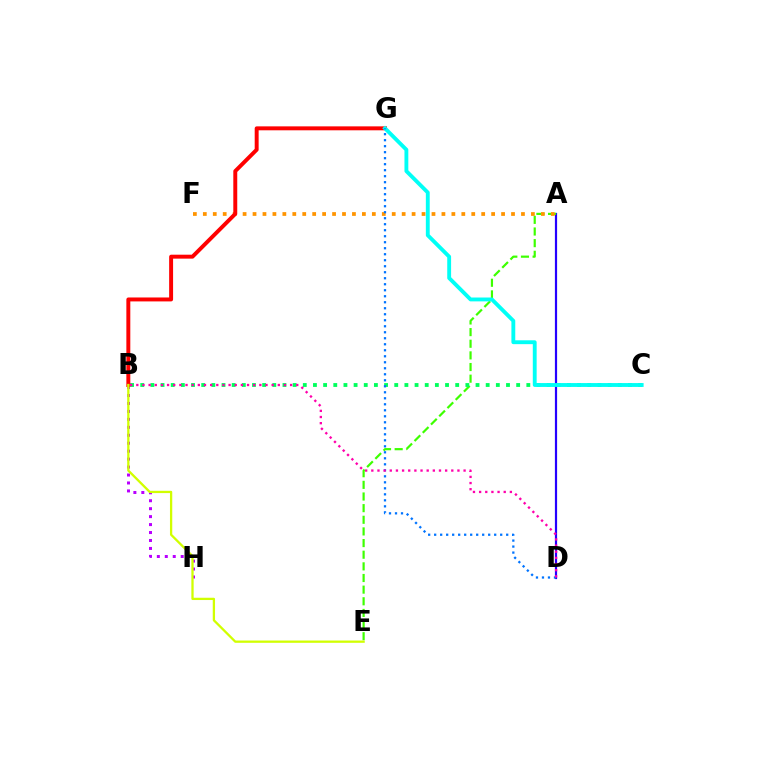{('A', 'D'): [{'color': '#2500ff', 'line_style': 'solid', 'thickness': 1.59}], ('A', 'E'): [{'color': '#3dff00', 'line_style': 'dashed', 'thickness': 1.58}], ('B', 'H'): [{'color': '#b900ff', 'line_style': 'dotted', 'thickness': 2.16}], ('A', 'F'): [{'color': '#ff9400', 'line_style': 'dotted', 'thickness': 2.7}], ('B', 'C'): [{'color': '#00ff5c', 'line_style': 'dotted', 'thickness': 2.76}], ('B', 'G'): [{'color': '#ff0000', 'line_style': 'solid', 'thickness': 2.84}], ('C', 'G'): [{'color': '#00fff6', 'line_style': 'solid', 'thickness': 2.78}], ('B', 'E'): [{'color': '#d1ff00', 'line_style': 'solid', 'thickness': 1.65}], ('D', 'G'): [{'color': '#0074ff', 'line_style': 'dotted', 'thickness': 1.63}], ('B', 'D'): [{'color': '#ff00ac', 'line_style': 'dotted', 'thickness': 1.67}]}